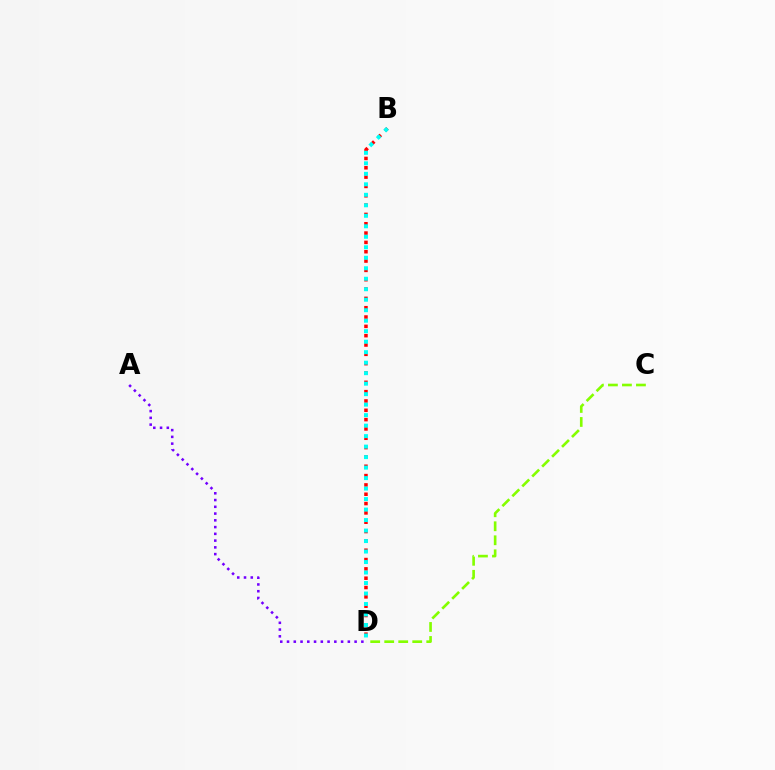{('B', 'D'): [{'color': '#ff0000', 'line_style': 'dotted', 'thickness': 2.53}, {'color': '#00fff6', 'line_style': 'dotted', 'thickness': 2.85}], ('C', 'D'): [{'color': '#84ff00', 'line_style': 'dashed', 'thickness': 1.9}], ('A', 'D'): [{'color': '#7200ff', 'line_style': 'dotted', 'thickness': 1.84}]}